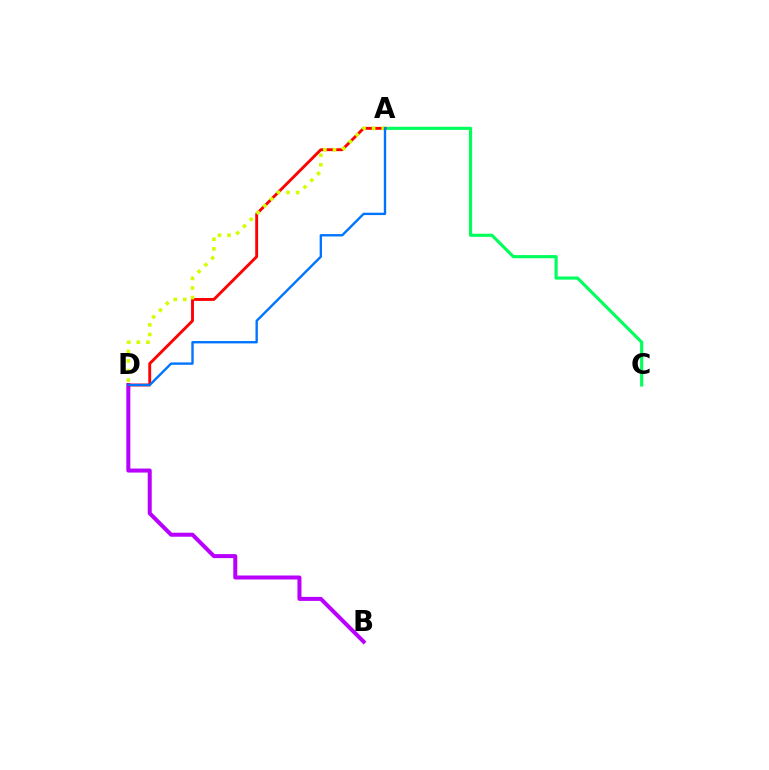{('B', 'D'): [{'color': '#b900ff', 'line_style': 'solid', 'thickness': 2.89}], ('A', 'C'): [{'color': '#00ff5c', 'line_style': 'solid', 'thickness': 2.25}], ('A', 'D'): [{'color': '#ff0000', 'line_style': 'solid', 'thickness': 2.07}, {'color': '#d1ff00', 'line_style': 'dotted', 'thickness': 2.61}, {'color': '#0074ff', 'line_style': 'solid', 'thickness': 1.7}]}